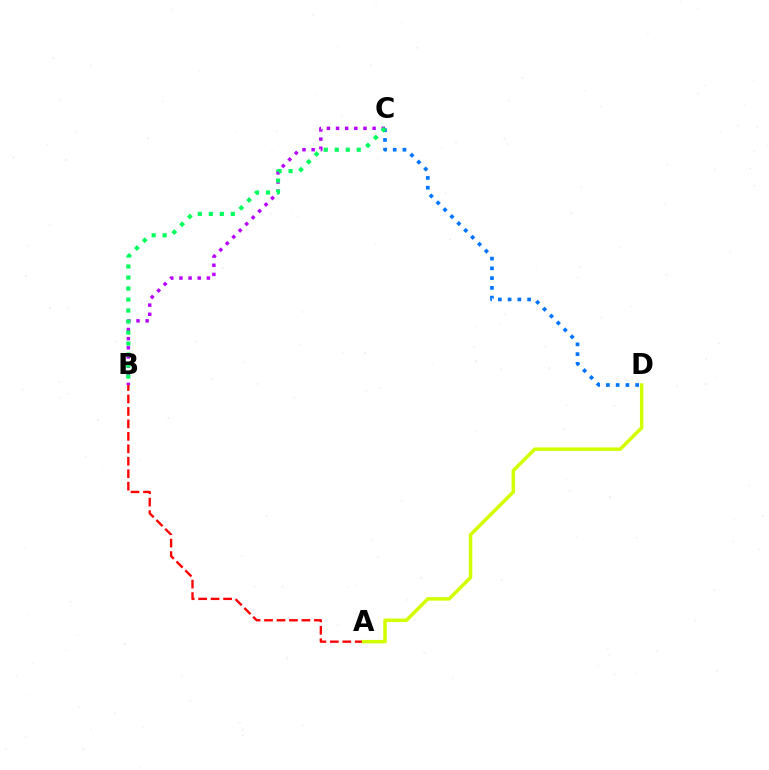{('B', 'C'): [{'color': '#b900ff', 'line_style': 'dotted', 'thickness': 2.49}, {'color': '#00ff5c', 'line_style': 'dotted', 'thickness': 2.99}], ('A', 'B'): [{'color': '#ff0000', 'line_style': 'dashed', 'thickness': 1.69}], ('C', 'D'): [{'color': '#0074ff', 'line_style': 'dotted', 'thickness': 2.65}], ('A', 'D'): [{'color': '#d1ff00', 'line_style': 'solid', 'thickness': 2.51}]}